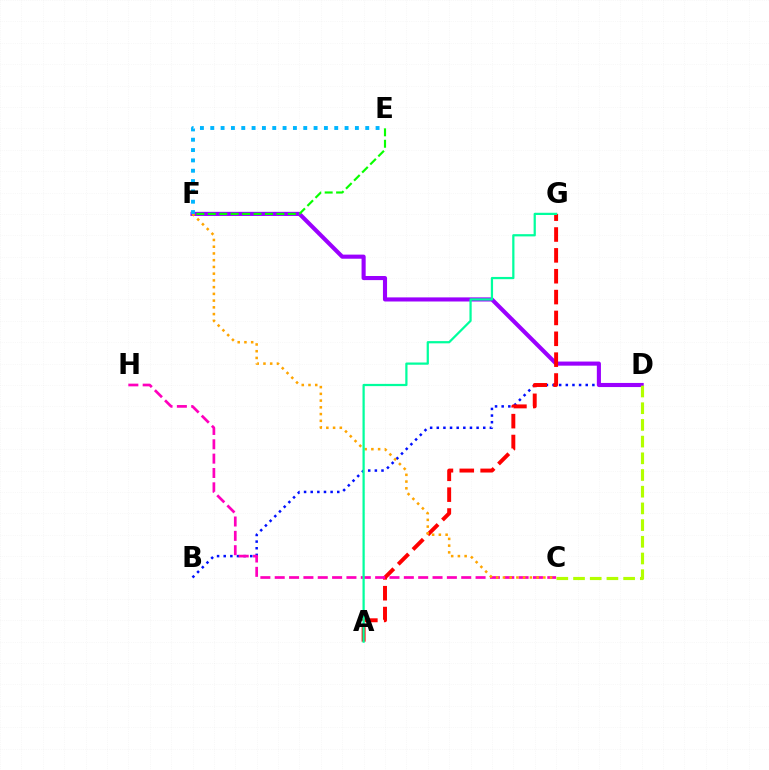{('B', 'D'): [{'color': '#0010ff', 'line_style': 'dotted', 'thickness': 1.8}], ('D', 'F'): [{'color': '#9b00ff', 'line_style': 'solid', 'thickness': 2.96}], ('A', 'G'): [{'color': '#ff0000', 'line_style': 'dashed', 'thickness': 2.83}, {'color': '#00ff9d', 'line_style': 'solid', 'thickness': 1.61}], ('E', 'F'): [{'color': '#08ff00', 'line_style': 'dashed', 'thickness': 1.55}, {'color': '#00b5ff', 'line_style': 'dotted', 'thickness': 2.81}], ('C', 'H'): [{'color': '#ff00bd', 'line_style': 'dashed', 'thickness': 1.95}], ('C', 'F'): [{'color': '#ffa500', 'line_style': 'dotted', 'thickness': 1.83}], ('C', 'D'): [{'color': '#b3ff00', 'line_style': 'dashed', 'thickness': 2.27}]}